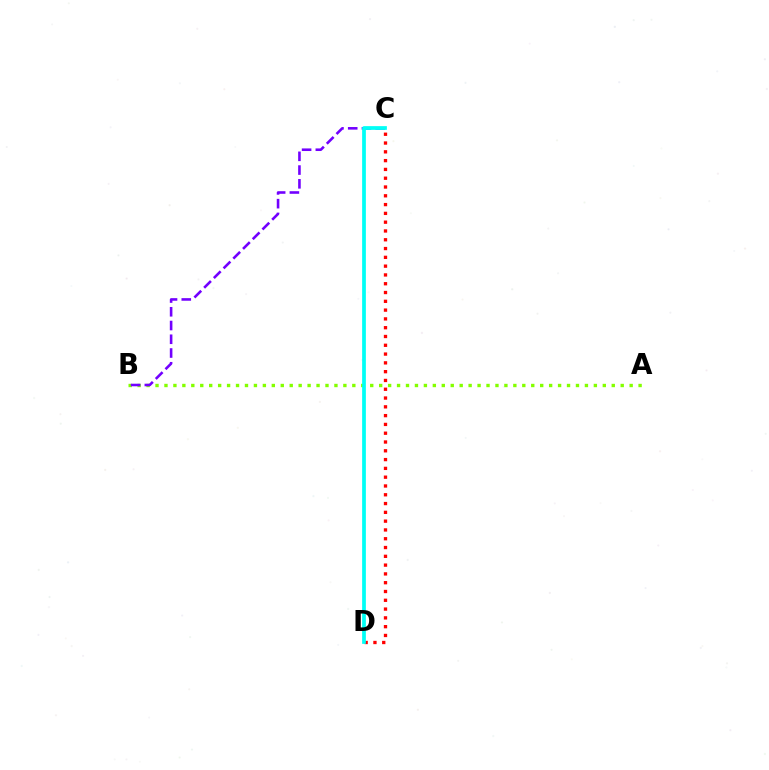{('A', 'B'): [{'color': '#84ff00', 'line_style': 'dotted', 'thickness': 2.43}], ('B', 'C'): [{'color': '#7200ff', 'line_style': 'dashed', 'thickness': 1.87}], ('C', 'D'): [{'color': '#ff0000', 'line_style': 'dotted', 'thickness': 2.39}, {'color': '#00fff6', 'line_style': 'solid', 'thickness': 2.69}]}